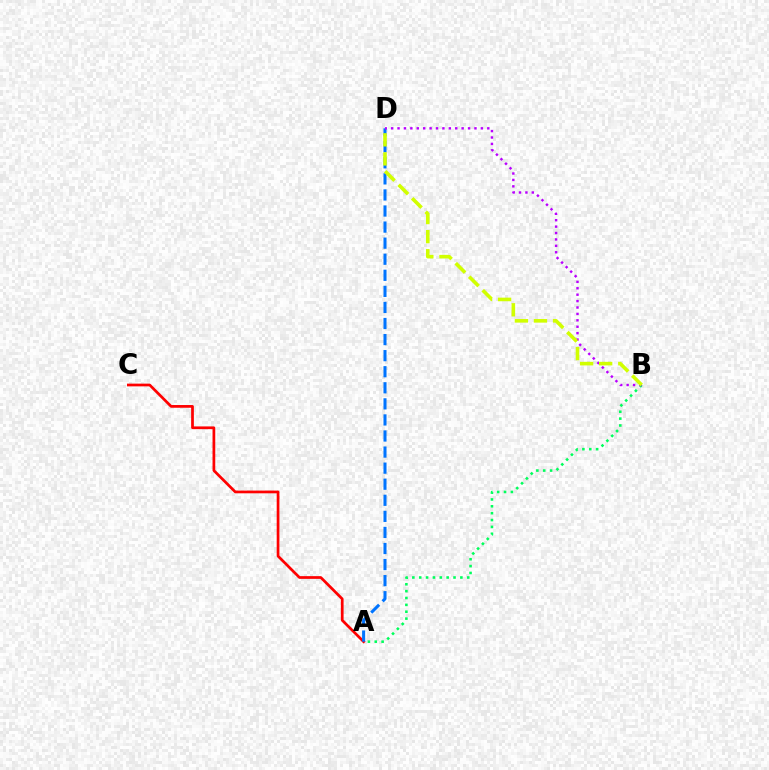{('A', 'C'): [{'color': '#ff0000', 'line_style': 'solid', 'thickness': 1.96}], ('A', 'D'): [{'color': '#0074ff', 'line_style': 'dashed', 'thickness': 2.18}], ('A', 'B'): [{'color': '#00ff5c', 'line_style': 'dotted', 'thickness': 1.86}], ('B', 'D'): [{'color': '#b900ff', 'line_style': 'dotted', 'thickness': 1.74}, {'color': '#d1ff00', 'line_style': 'dashed', 'thickness': 2.59}]}